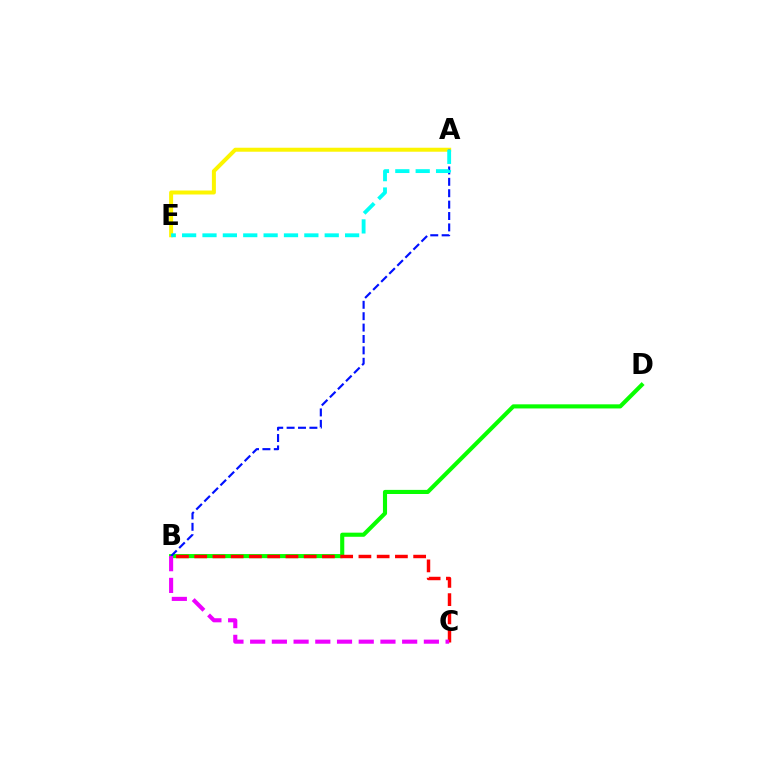{('B', 'D'): [{'color': '#08ff00', 'line_style': 'solid', 'thickness': 2.96}], ('A', 'E'): [{'color': '#fcf500', 'line_style': 'solid', 'thickness': 2.87}, {'color': '#00fff6', 'line_style': 'dashed', 'thickness': 2.77}], ('B', 'C'): [{'color': '#ff0000', 'line_style': 'dashed', 'thickness': 2.48}, {'color': '#ee00ff', 'line_style': 'dashed', 'thickness': 2.95}], ('A', 'B'): [{'color': '#0010ff', 'line_style': 'dashed', 'thickness': 1.55}]}